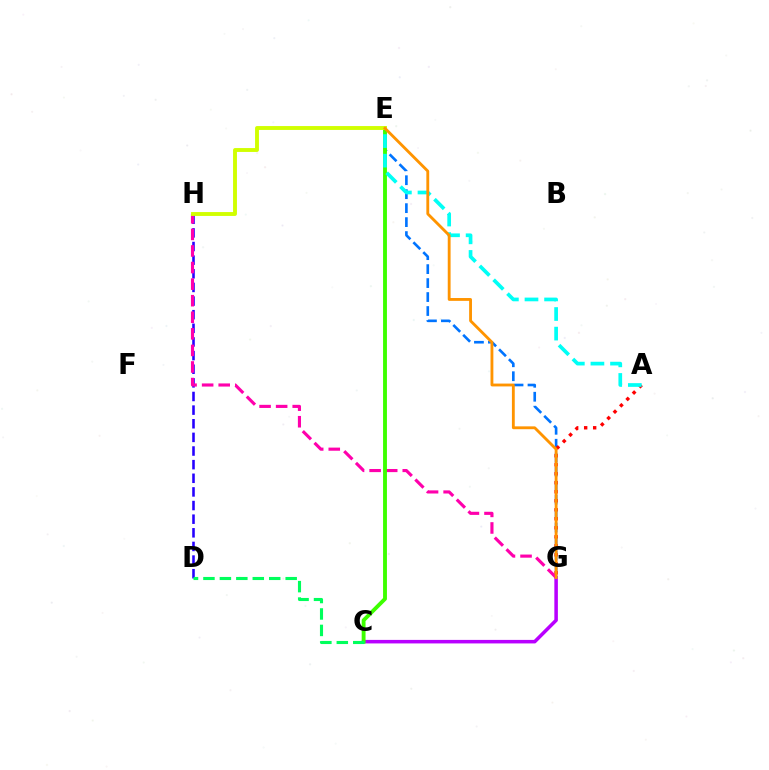{('D', 'H'): [{'color': '#2500ff', 'line_style': 'dashed', 'thickness': 1.85}], ('E', 'G'): [{'color': '#0074ff', 'line_style': 'dashed', 'thickness': 1.9}, {'color': '#ff9400', 'line_style': 'solid', 'thickness': 2.05}], ('C', 'G'): [{'color': '#b900ff', 'line_style': 'solid', 'thickness': 2.54}], ('A', 'G'): [{'color': '#ff0000', 'line_style': 'dotted', 'thickness': 2.45}], ('G', 'H'): [{'color': '#ff00ac', 'line_style': 'dashed', 'thickness': 2.25}], ('C', 'E'): [{'color': '#3dff00', 'line_style': 'solid', 'thickness': 2.78}], ('E', 'H'): [{'color': '#d1ff00', 'line_style': 'solid', 'thickness': 2.79}], ('C', 'D'): [{'color': '#00ff5c', 'line_style': 'dashed', 'thickness': 2.23}], ('A', 'E'): [{'color': '#00fff6', 'line_style': 'dashed', 'thickness': 2.66}]}